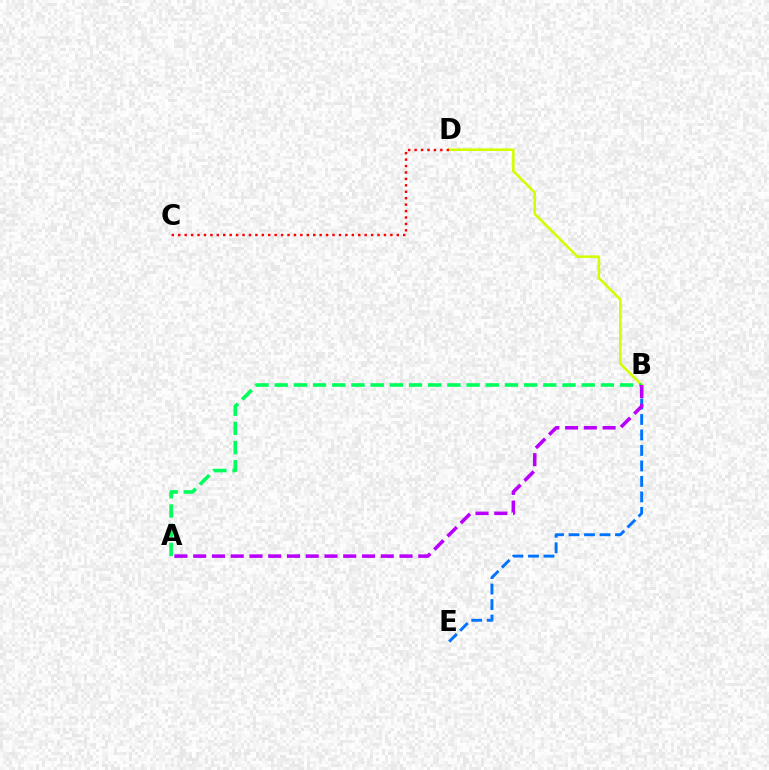{('B', 'D'): [{'color': '#d1ff00', 'line_style': 'solid', 'thickness': 1.84}], ('C', 'D'): [{'color': '#ff0000', 'line_style': 'dotted', 'thickness': 1.75}], ('B', 'E'): [{'color': '#0074ff', 'line_style': 'dashed', 'thickness': 2.1}], ('A', 'B'): [{'color': '#00ff5c', 'line_style': 'dashed', 'thickness': 2.61}, {'color': '#b900ff', 'line_style': 'dashed', 'thickness': 2.55}]}